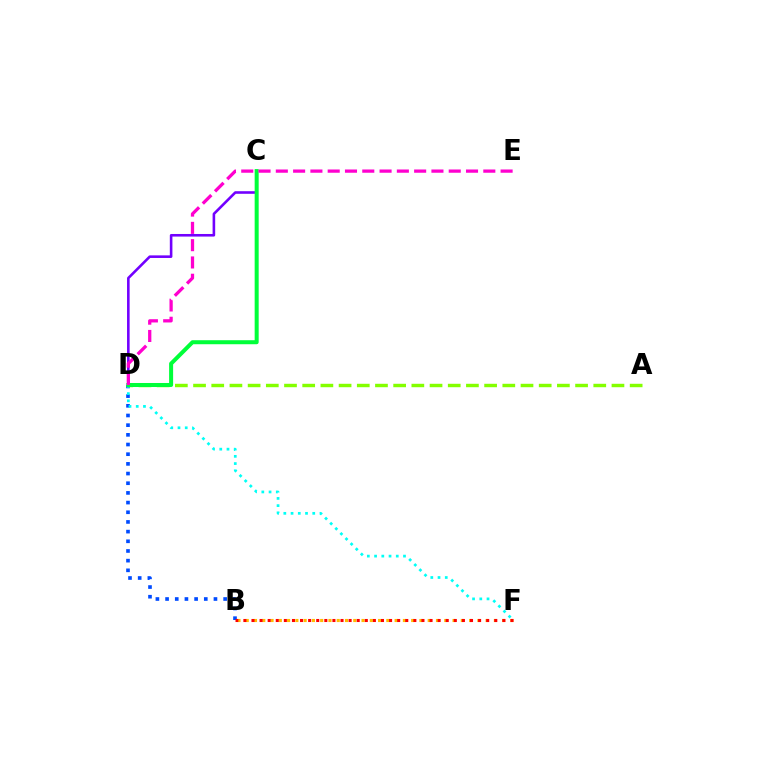{('B', 'D'): [{'color': '#004bff', 'line_style': 'dotted', 'thickness': 2.63}], ('B', 'F'): [{'color': '#ffbd00', 'line_style': 'dotted', 'thickness': 2.25}, {'color': '#ff0000', 'line_style': 'dotted', 'thickness': 2.2}], ('D', 'F'): [{'color': '#00fff6', 'line_style': 'dotted', 'thickness': 1.96}], ('A', 'D'): [{'color': '#84ff00', 'line_style': 'dashed', 'thickness': 2.47}], ('C', 'D'): [{'color': '#7200ff', 'line_style': 'solid', 'thickness': 1.87}, {'color': '#00ff39', 'line_style': 'solid', 'thickness': 2.89}], ('D', 'E'): [{'color': '#ff00cf', 'line_style': 'dashed', 'thickness': 2.35}]}